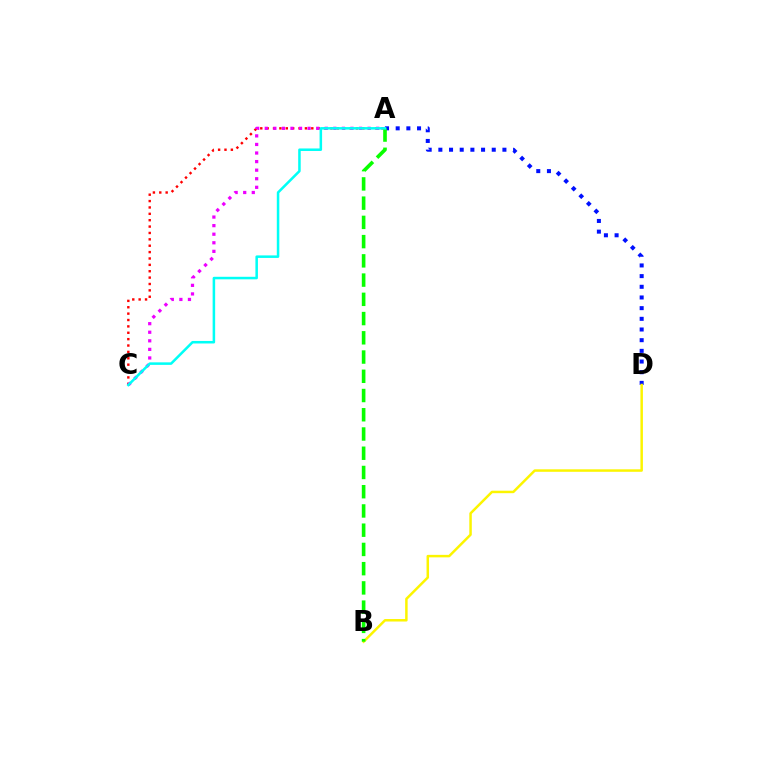{('A', 'D'): [{'color': '#0010ff', 'line_style': 'dotted', 'thickness': 2.9}], ('A', 'C'): [{'color': '#ff0000', 'line_style': 'dotted', 'thickness': 1.73}, {'color': '#ee00ff', 'line_style': 'dotted', 'thickness': 2.33}, {'color': '#00fff6', 'line_style': 'solid', 'thickness': 1.82}], ('B', 'D'): [{'color': '#fcf500', 'line_style': 'solid', 'thickness': 1.79}], ('A', 'B'): [{'color': '#08ff00', 'line_style': 'dashed', 'thickness': 2.61}]}